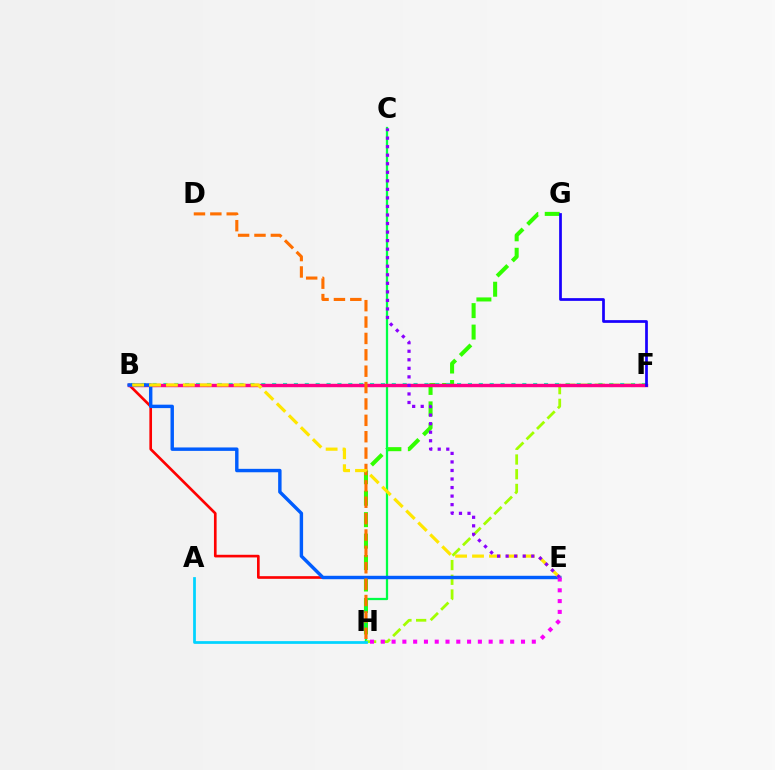{('G', 'H'): [{'color': '#31ff00', 'line_style': 'dashed', 'thickness': 2.92}], ('B', 'F'): [{'color': '#00ffbb', 'line_style': 'dotted', 'thickness': 2.95}, {'color': '#ff0088', 'line_style': 'solid', 'thickness': 2.45}], ('C', 'H'): [{'color': '#00ff45', 'line_style': 'solid', 'thickness': 1.63}], ('B', 'E'): [{'color': '#ff0000', 'line_style': 'solid', 'thickness': 1.91}, {'color': '#005dff', 'line_style': 'solid', 'thickness': 2.47}, {'color': '#ffe600', 'line_style': 'dashed', 'thickness': 2.3}], ('F', 'H'): [{'color': '#a2ff00', 'line_style': 'dashed', 'thickness': 2.0}], ('E', 'H'): [{'color': '#fa00f9', 'line_style': 'dotted', 'thickness': 2.93}], ('A', 'H'): [{'color': '#00d3ff', 'line_style': 'solid', 'thickness': 1.98}], ('F', 'G'): [{'color': '#1900ff', 'line_style': 'solid', 'thickness': 1.96}], ('D', 'H'): [{'color': '#ff7000', 'line_style': 'dashed', 'thickness': 2.23}], ('C', 'E'): [{'color': '#8a00ff', 'line_style': 'dotted', 'thickness': 2.32}]}